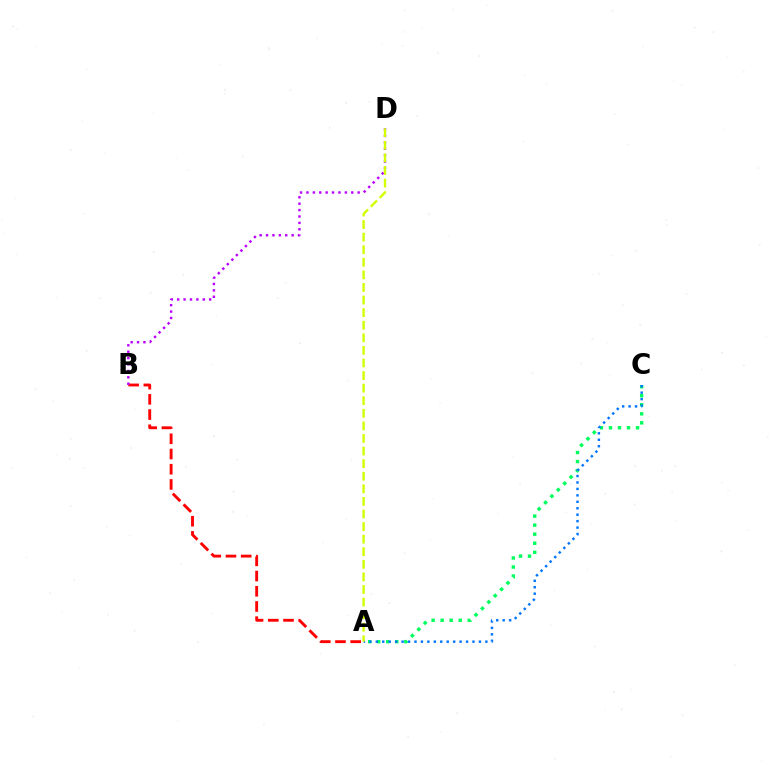{('A', 'C'): [{'color': '#00ff5c', 'line_style': 'dotted', 'thickness': 2.45}, {'color': '#0074ff', 'line_style': 'dotted', 'thickness': 1.75}], ('A', 'B'): [{'color': '#ff0000', 'line_style': 'dashed', 'thickness': 2.07}], ('B', 'D'): [{'color': '#b900ff', 'line_style': 'dotted', 'thickness': 1.74}], ('A', 'D'): [{'color': '#d1ff00', 'line_style': 'dashed', 'thickness': 1.71}]}